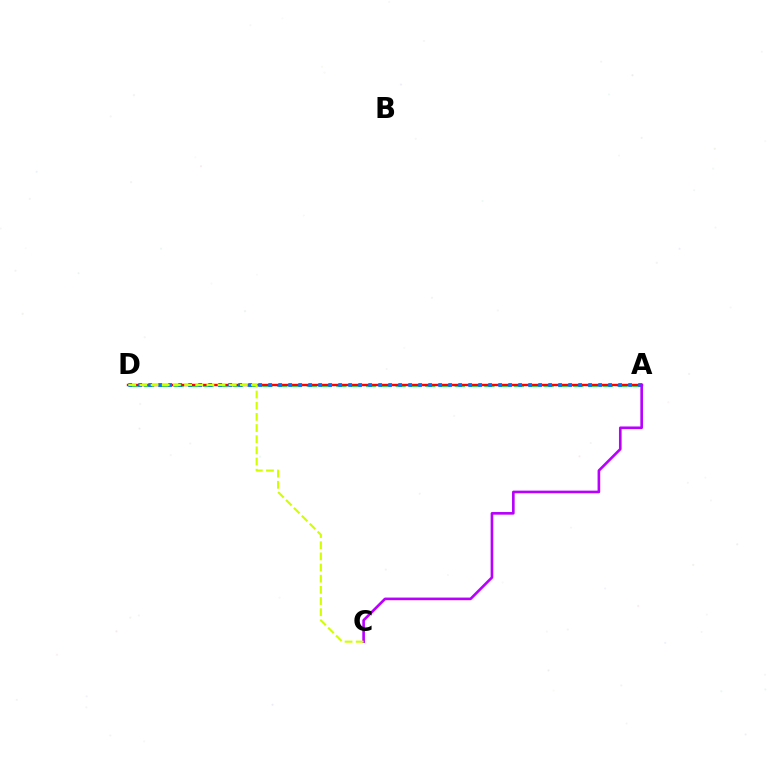{('A', 'D'): [{'color': '#00ff5c', 'line_style': 'dashed', 'thickness': 2.01}, {'color': '#ff0000', 'line_style': 'solid', 'thickness': 1.71}, {'color': '#0074ff', 'line_style': 'dotted', 'thickness': 2.72}], ('A', 'C'): [{'color': '#b900ff', 'line_style': 'solid', 'thickness': 1.9}], ('C', 'D'): [{'color': '#d1ff00', 'line_style': 'dashed', 'thickness': 1.52}]}